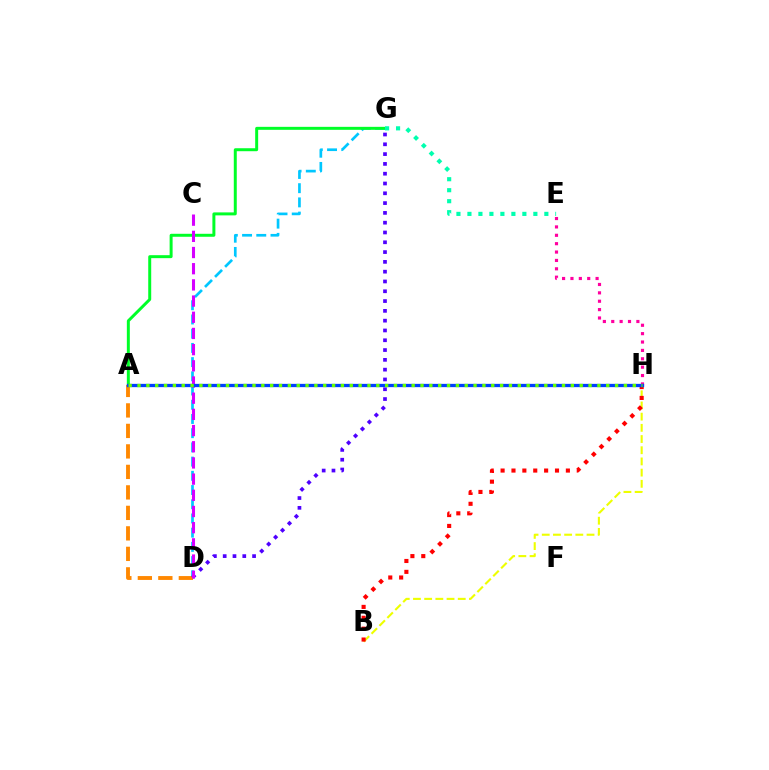{('E', 'H'): [{'color': '#ff00a0', 'line_style': 'dotted', 'thickness': 2.28}], ('D', 'G'): [{'color': '#00c7ff', 'line_style': 'dashed', 'thickness': 1.93}, {'color': '#4f00ff', 'line_style': 'dotted', 'thickness': 2.66}], ('A', 'G'): [{'color': '#00ff27', 'line_style': 'solid', 'thickness': 2.14}], ('A', 'D'): [{'color': '#ff8800', 'line_style': 'dashed', 'thickness': 2.78}], ('C', 'D'): [{'color': '#d600ff', 'line_style': 'dashed', 'thickness': 2.2}], ('E', 'G'): [{'color': '#00ffaf', 'line_style': 'dotted', 'thickness': 2.99}], ('B', 'H'): [{'color': '#eeff00', 'line_style': 'dashed', 'thickness': 1.52}, {'color': '#ff0000', 'line_style': 'dotted', 'thickness': 2.96}], ('A', 'H'): [{'color': '#003fff', 'line_style': 'solid', 'thickness': 2.37}, {'color': '#66ff00', 'line_style': 'dotted', 'thickness': 2.4}]}